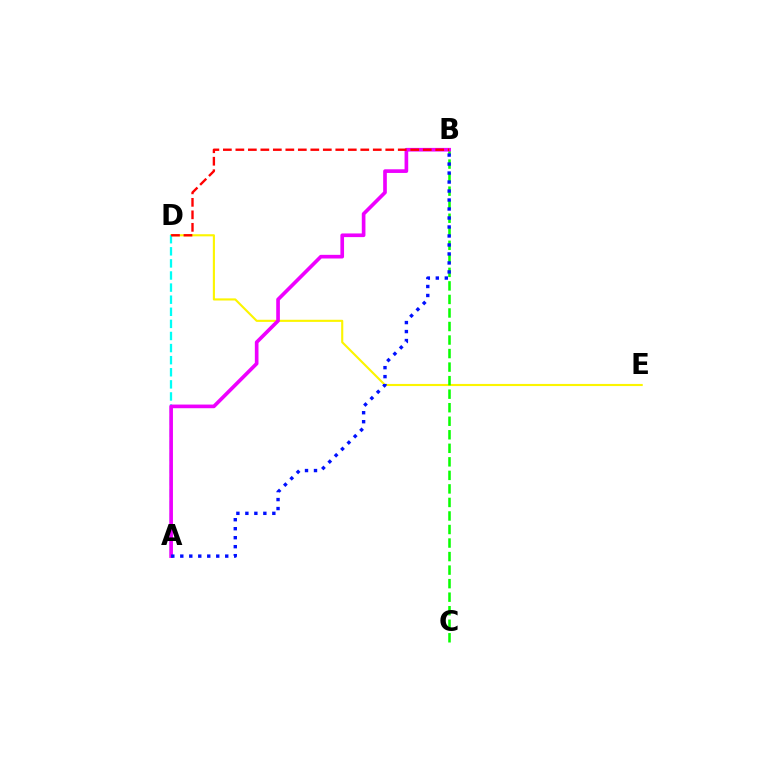{('D', 'E'): [{'color': '#fcf500', 'line_style': 'solid', 'thickness': 1.53}], ('A', 'D'): [{'color': '#00fff6', 'line_style': 'dashed', 'thickness': 1.64}], ('B', 'C'): [{'color': '#08ff00', 'line_style': 'dashed', 'thickness': 1.84}], ('A', 'B'): [{'color': '#ee00ff', 'line_style': 'solid', 'thickness': 2.63}, {'color': '#0010ff', 'line_style': 'dotted', 'thickness': 2.44}], ('B', 'D'): [{'color': '#ff0000', 'line_style': 'dashed', 'thickness': 1.7}]}